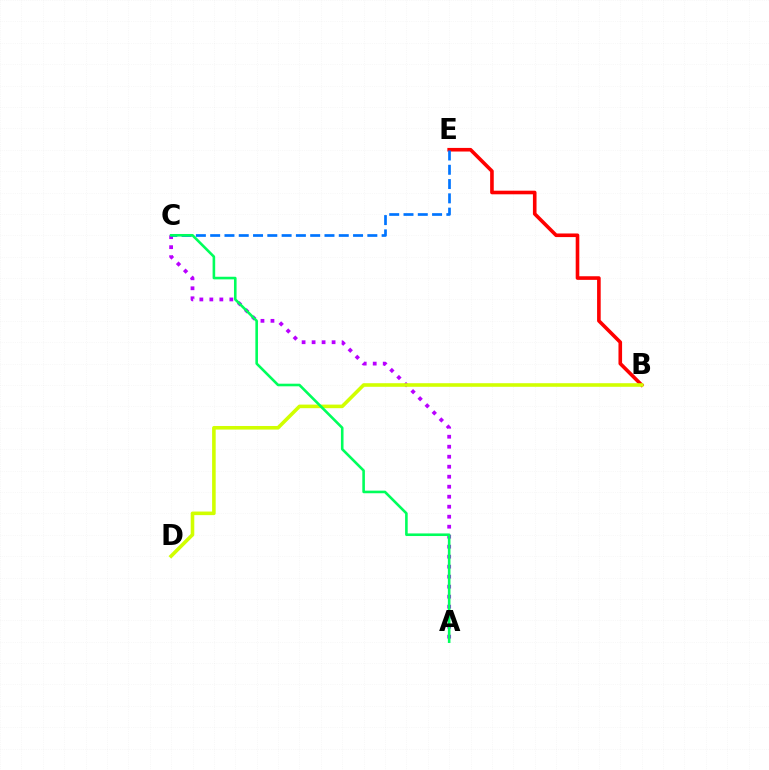{('B', 'E'): [{'color': '#ff0000', 'line_style': 'solid', 'thickness': 2.6}], ('A', 'C'): [{'color': '#b900ff', 'line_style': 'dotted', 'thickness': 2.72}, {'color': '#00ff5c', 'line_style': 'solid', 'thickness': 1.87}], ('B', 'D'): [{'color': '#d1ff00', 'line_style': 'solid', 'thickness': 2.58}], ('C', 'E'): [{'color': '#0074ff', 'line_style': 'dashed', 'thickness': 1.94}]}